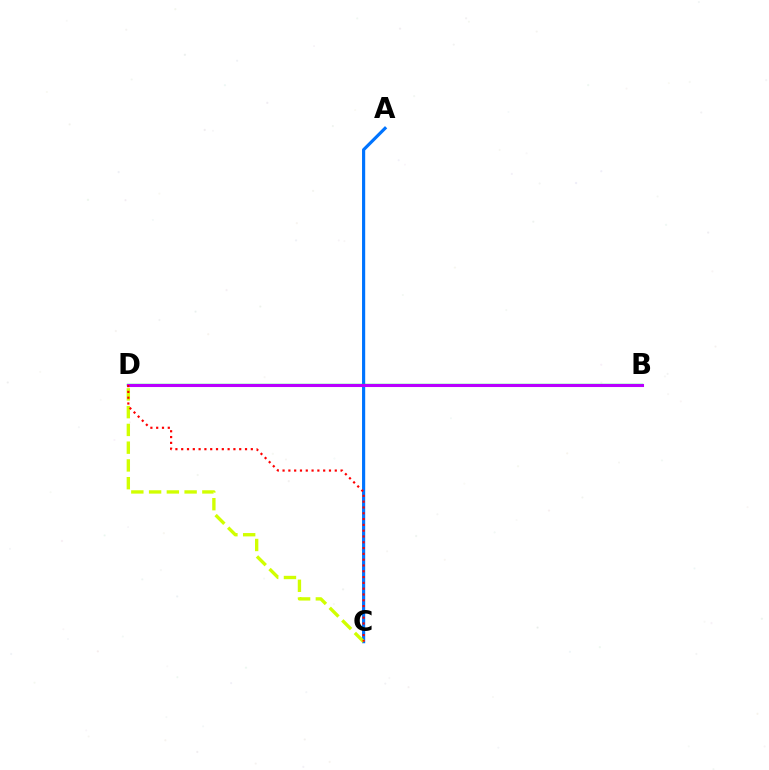{('A', 'C'): [{'color': '#0074ff', 'line_style': 'solid', 'thickness': 2.27}], ('B', 'D'): [{'color': '#00ff5c', 'line_style': 'solid', 'thickness': 1.75}, {'color': '#b900ff', 'line_style': 'solid', 'thickness': 2.21}], ('C', 'D'): [{'color': '#d1ff00', 'line_style': 'dashed', 'thickness': 2.41}, {'color': '#ff0000', 'line_style': 'dotted', 'thickness': 1.58}]}